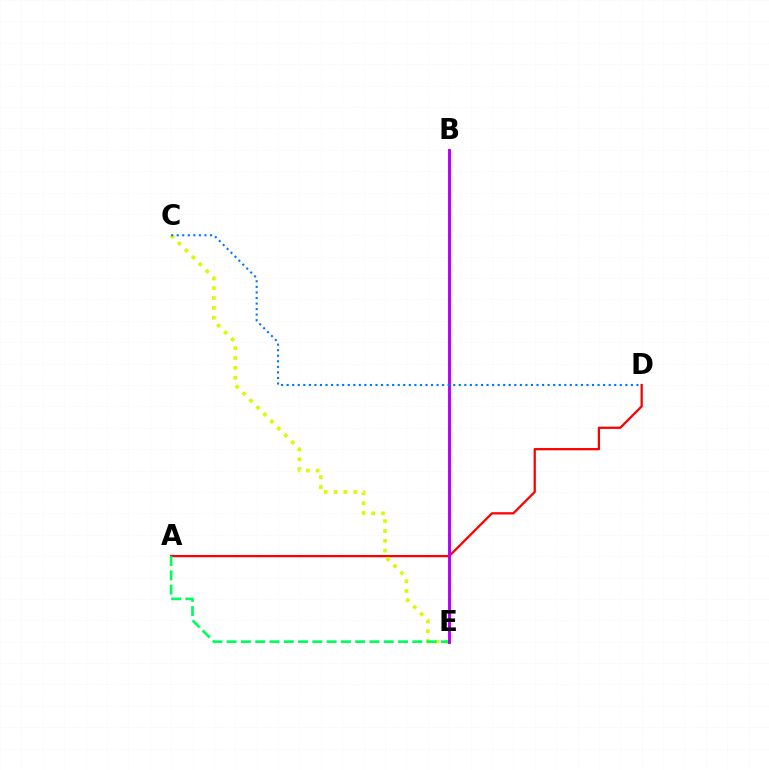{('A', 'D'): [{'color': '#ff0000', 'line_style': 'solid', 'thickness': 1.63}], ('C', 'E'): [{'color': '#d1ff00', 'line_style': 'dotted', 'thickness': 2.67}], ('A', 'E'): [{'color': '#00ff5c', 'line_style': 'dashed', 'thickness': 1.94}], ('B', 'E'): [{'color': '#b900ff', 'line_style': 'solid', 'thickness': 2.12}], ('C', 'D'): [{'color': '#0074ff', 'line_style': 'dotted', 'thickness': 1.51}]}